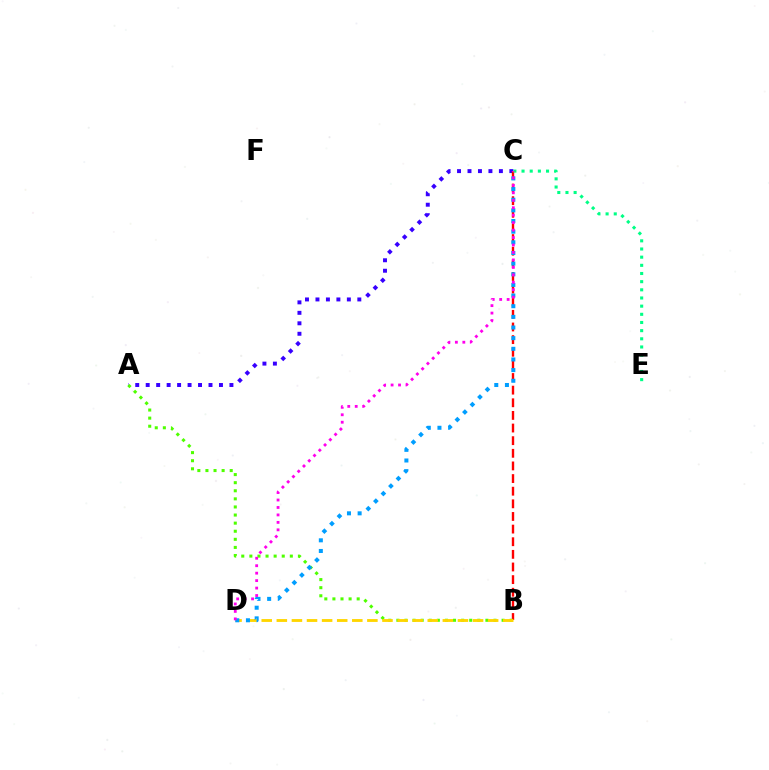{('A', 'C'): [{'color': '#3700ff', 'line_style': 'dotted', 'thickness': 2.84}], ('B', 'C'): [{'color': '#ff0000', 'line_style': 'dashed', 'thickness': 1.72}], ('C', 'E'): [{'color': '#00ff86', 'line_style': 'dotted', 'thickness': 2.22}], ('A', 'B'): [{'color': '#4fff00', 'line_style': 'dotted', 'thickness': 2.2}], ('B', 'D'): [{'color': '#ffd500', 'line_style': 'dashed', 'thickness': 2.05}], ('C', 'D'): [{'color': '#009eff', 'line_style': 'dotted', 'thickness': 2.89}, {'color': '#ff00ed', 'line_style': 'dotted', 'thickness': 2.03}]}